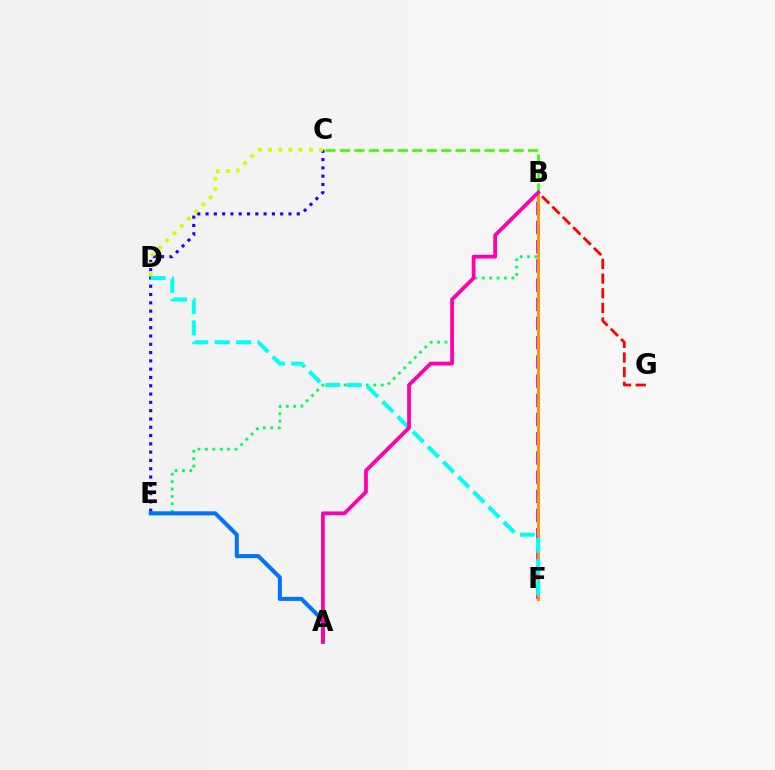{('B', 'G'): [{'color': '#ff0000', 'line_style': 'dashed', 'thickness': 1.99}], ('B', 'E'): [{'color': '#00ff5c', 'line_style': 'dotted', 'thickness': 2.01}], ('C', 'E'): [{'color': '#2500ff', 'line_style': 'dotted', 'thickness': 2.25}], ('B', 'F'): [{'color': '#b900ff', 'line_style': 'dashed', 'thickness': 2.61}, {'color': '#ff9400', 'line_style': 'solid', 'thickness': 2.11}], ('C', 'D'): [{'color': '#d1ff00', 'line_style': 'dotted', 'thickness': 2.77}], ('A', 'E'): [{'color': '#0074ff', 'line_style': 'solid', 'thickness': 2.93}], ('D', 'F'): [{'color': '#00fff6', 'line_style': 'dashed', 'thickness': 2.9}], ('B', 'C'): [{'color': '#3dff00', 'line_style': 'dashed', 'thickness': 1.97}], ('A', 'B'): [{'color': '#ff00ac', 'line_style': 'solid', 'thickness': 2.71}]}